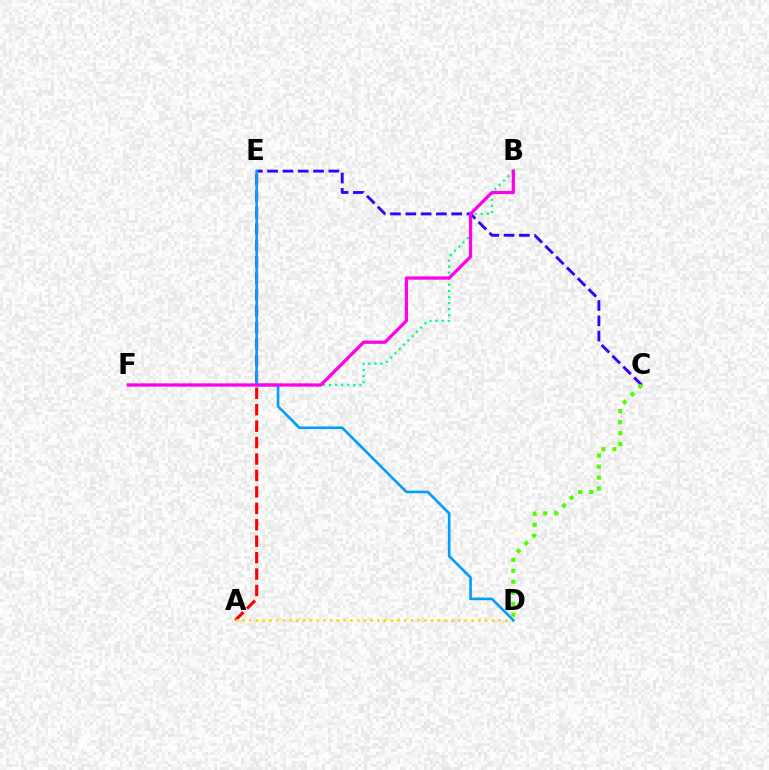{('B', 'F'): [{'color': '#00ff86', 'line_style': 'dotted', 'thickness': 1.65}, {'color': '#ff00ed', 'line_style': 'solid', 'thickness': 2.34}], ('C', 'E'): [{'color': '#3700ff', 'line_style': 'dashed', 'thickness': 2.08}], ('A', 'E'): [{'color': '#ff0000', 'line_style': 'dashed', 'thickness': 2.23}], ('A', 'D'): [{'color': '#ffd500', 'line_style': 'dotted', 'thickness': 1.83}], ('D', 'E'): [{'color': '#009eff', 'line_style': 'solid', 'thickness': 1.9}], ('C', 'D'): [{'color': '#4fff00', 'line_style': 'dotted', 'thickness': 2.98}]}